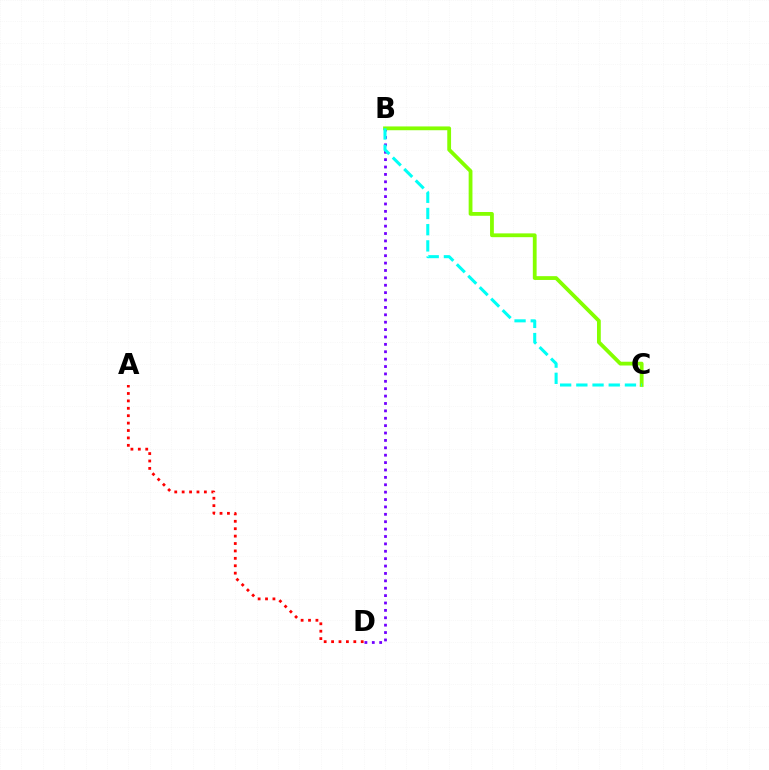{('A', 'D'): [{'color': '#ff0000', 'line_style': 'dotted', 'thickness': 2.01}], ('B', 'D'): [{'color': '#7200ff', 'line_style': 'dotted', 'thickness': 2.01}], ('B', 'C'): [{'color': '#84ff00', 'line_style': 'solid', 'thickness': 2.73}, {'color': '#00fff6', 'line_style': 'dashed', 'thickness': 2.2}]}